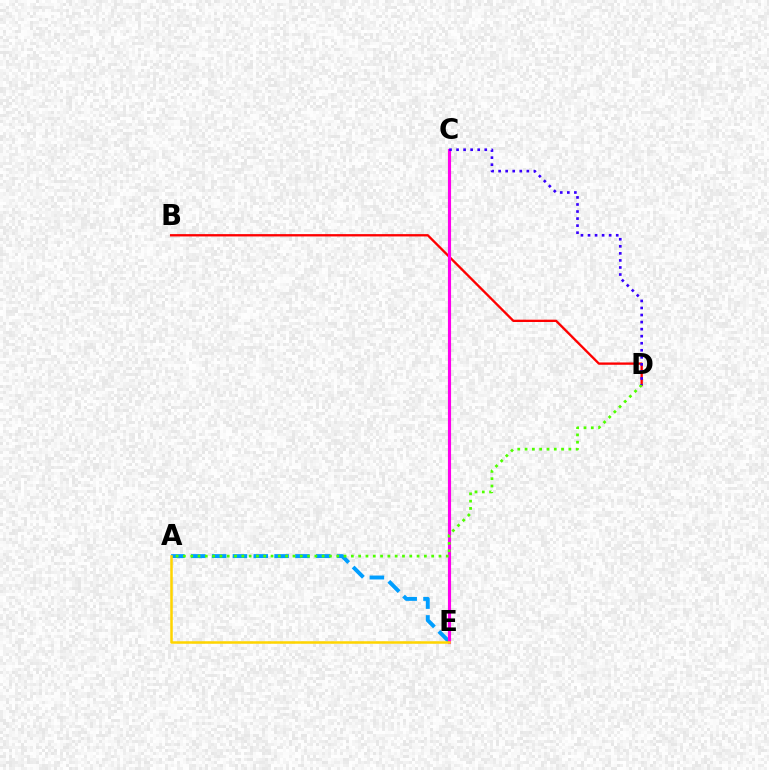{('C', 'E'): [{'color': '#00ff86', 'line_style': 'dotted', 'thickness': 2.17}, {'color': '#ff00ed', 'line_style': 'solid', 'thickness': 2.25}], ('A', 'E'): [{'color': '#009eff', 'line_style': 'dashed', 'thickness': 2.83}, {'color': '#ffd500', 'line_style': 'solid', 'thickness': 1.81}], ('B', 'D'): [{'color': '#ff0000', 'line_style': 'solid', 'thickness': 1.68}], ('A', 'D'): [{'color': '#4fff00', 'line_style': 'dotted', 'thickness': 1.98}], ('C', 'D'): [{'color': '#3700ff', 'line_style': 'dotted', 'thickness': 1.92}]}